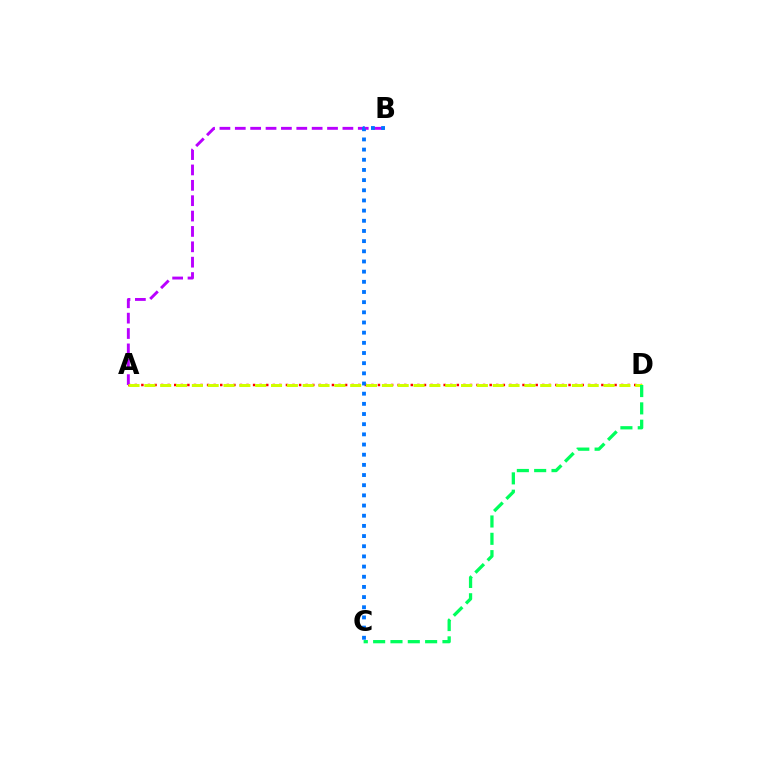{('A', 'D'): [{'color': '#ff0000', 'line_style': 'dotted', 'thickness': 1.79}, {'color': '#d1ff00', 'line_style': 'dashed', 'thickness': 2.15}], ('A', 'B'): [{'color': '#b900ff', 'line_style': 'dashed', 'thickness': 2.09}], ('C', 'D'): [{'color': '#00ff5c', 'line_style': 'dashed', 'thickness': 2.35}], ('B', 'C'): [{'color': '#0074ff', 'line_style': 'dotted', 'thickness': 2.76}]}